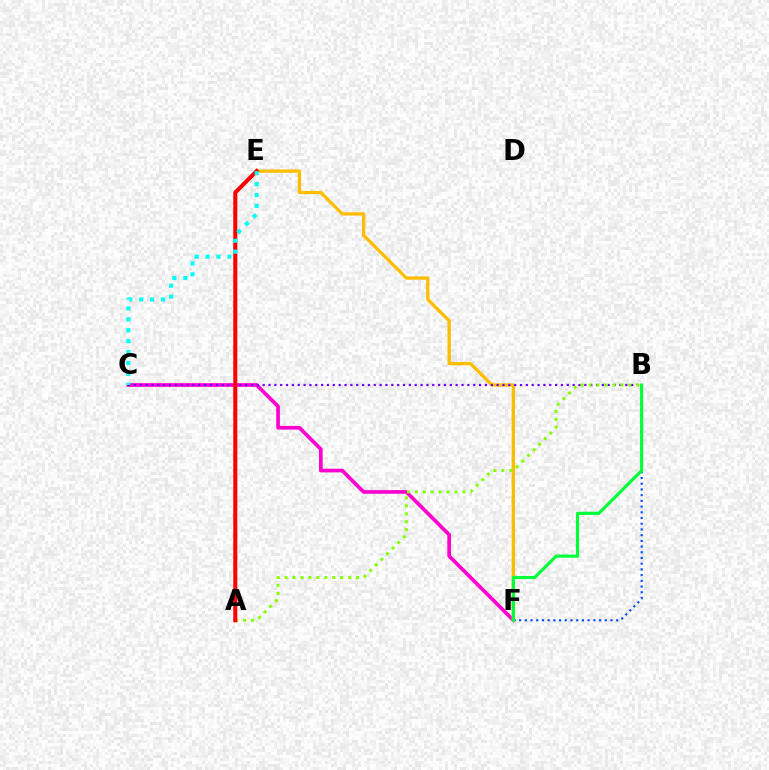{('C', 'F'): [{'color': '#ff00cf', 'line_style': 'solid', 'thickness': 2.65}], ('E', 'F'): [{'color': '#ffbd00', 'line_style': 'solid', 'thickness': 2.38}], ('B', 'C'): [{'color': '#7200ff', 'line_style': 'dotted', 'thickness': 1.59}], ('A', 'B'): [{'color': '#84ff00', 'line_style': 'dotted', 'thickness': 2.16}], ('B', 'F'): [{'color': '#004bff', 'line_style': 'dotted', 'thickness': 1.55}, {'color': '#00ff39', 'line_style': 'solid', 'thickness': 2.28}], ('A', 'E'): [{'color': '#ff0000', 'line_style': 'solid', 'thickness': 2.91}], ('C', 'E'): [{'color': '#00fff6', 'line_style': 'dotted', 'thickness': 2.97}]}